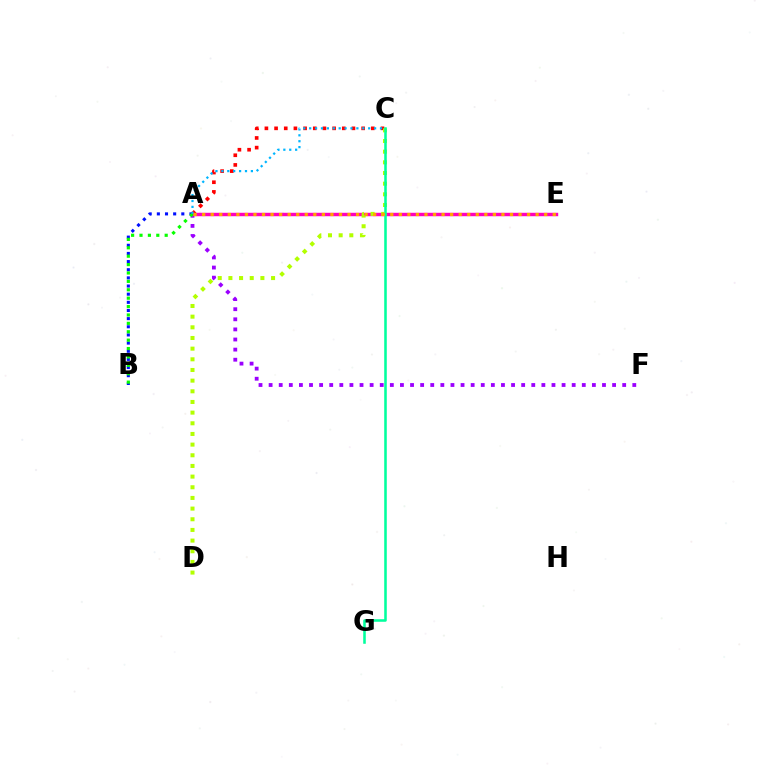{('A', 'F'): [{'color': '#9b00ff', 'line_style': 'dotted', 'thickness': 2.74}], ('A', 'C'): [{'color': '#ff0000', 'line_style': 'dotted', 'thickness': 2.63}, {'color': '#00b5ff', 'line_style': 'dotted', 'thickness': 1.6}], ('A', 'E'): [{'color': '#ff00bd', 'line_style': 'solid', 'thickness': 2.47}, {'color': '#ffa500', 'line_style': 'dotted', 'thickness': 2.32}], ('C', 'D'): [{'color': '#b3ff00', 'line_style': 'dotted', 'thickness': 2.9}], ('A', 'B'): [{'color': '#0010ff', 'line_style': 'dotted', 'thickness': 2.21}, {'color': '#08ff00', 'line_style': 'dotted', 'thickness': 2.28}], ('C', 'G'): [{'color': '#00ff9d', 'line_style': 'solid', 'thickness': 1.84}]}